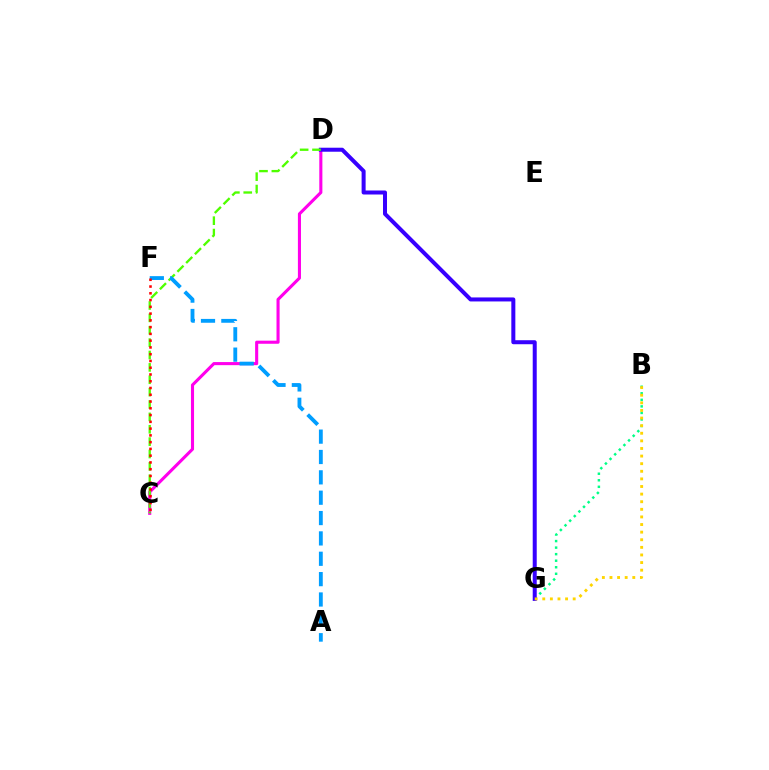{('C', 'D'): [{'color': '#ff00ed', 'line_style': 'solid', 'thickness': 2.23}, {'color': '#4fff00', 'line_style': 'dashed', 'thickness': 1.68}], ('B', 'G'): [{'color': '#00ff86', 'line_style': 'dotted', 'thickness': 1.78}, {'color': '#ffd500', 'line_style': 'dotted', 'thickness': 2.07}], ('D', 'G'): [{'color': '#3700ff', 'line_style': 'solid', 'thickness': 2.89}], ('A', 'F'): [{'color': '#009eff', 'line_style': 'dashed', 'thickness': 2.77}], ('C', 'F'): [{'color': '#ff0000', 'line_style': 'dotted', 'thickness': 1.84}]}